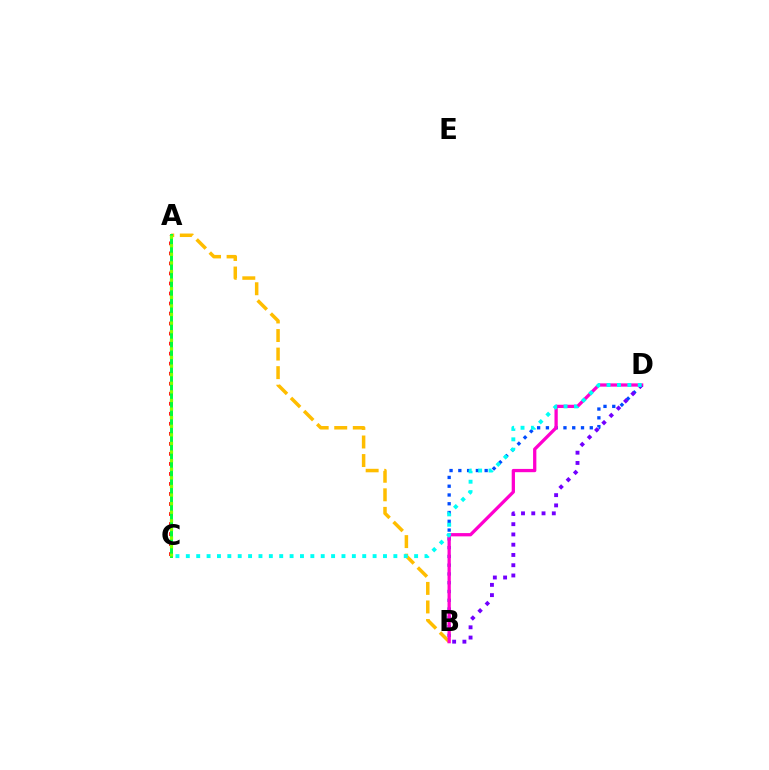{('A', 'C'): [{'color': '#ff0000', 'line_style': 'dotted', 'thickness': 2.72}, {'color': '#00ff39', 'line_style': 'solid', 'thickness': 2.12}, {'color': '#84ff00', 'line_style': 'dotted', 'thickness': 2.34}], ('A', 'B'): [{'color': '#ffbd00', 'line_style': 'dashed', 'thickness': 2.52}], ('B', 'D'): [{'color': '#004bff', 'line_style': 'dotted', 'thickness': 2.38}, {'color': '#ff00cf', 'line_style': 'solid', 'thickness': 2.36}, {'color': '#7200ff', 'line_style': 'dotted', 'thickness': 2.79}], ('C', 'D'): [{'color': '#00fff6', 'line_style': 'dotted', 'thickness': 2.82}]}